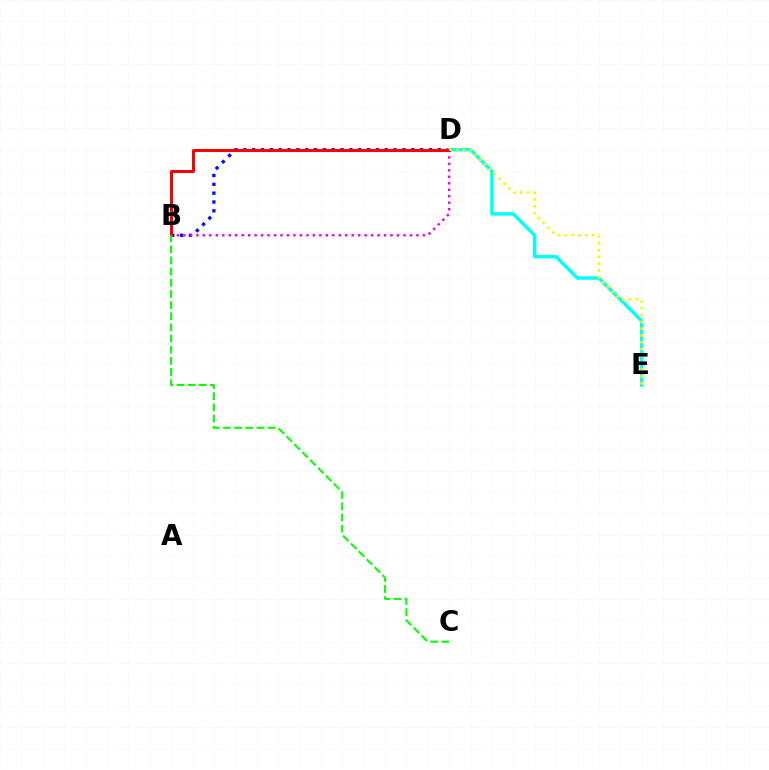{('B', 'D'): [{'color': '#0010ff', 'line_style': 'dotted', 'thickness': 2.4}, {'color': '#ee00ff', 'line_style': 'dotted', 'thickness': 1.76}, {'color': '#ff0000', 'line_style': 'solid', 'thickness': 2.17}], ('D', 'E'): [{'color': '#00fff6', 'line_style': 'solid', 'thickness': 2.47}, {'color': '#fcf500', 'line_style': 'dotted', 'thickness': 1.85}], ('B', 'C'): [{'color': '#08ff00', 'line_style': 'dashed', 'thickness': 1.52}]}